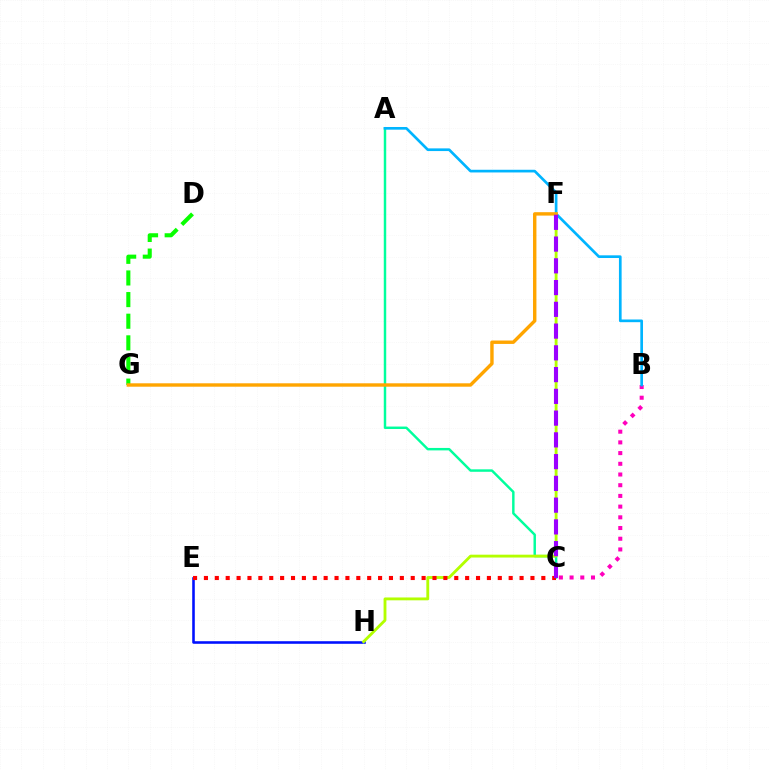{('E', 'H'): [{'color': '#0010ff', 'line_style': 'solid', 'thickness': 1.86}], ('D', 'G'): [{'color': '#08ff00', 'line_style': 'dashed', 'thickness': 2.94}], ('A', 'C'): [{'color': '#00ff9d', 'line_style': 'solid', 'thickness': 1.77}], ('B', 'C'): [{'color': '#ff00bd', 'line_style': 'dotted', 'thickness': 2.91}], ('F', 'H'): [{'color': '#b3ff00', 'line_style': 'solid', 'thickness': 2.05}], ('A', 'B'): [{'color': '#00b5ff', 'line_style': 'solid', 'thickness': 1.93}], ('C', 'E'): [{'color': '#ff0000', 'line_style': 'dotted', 'thickness': 2.96}], ('F', 'G'): [{'color': '#ffa500', 'line_style': 'solid', 'thickness': 2.45}], ('C', 'F'): [{'color': '#9b00ff', 'line_style': 'dashed', 'thickness': 2.96}]}